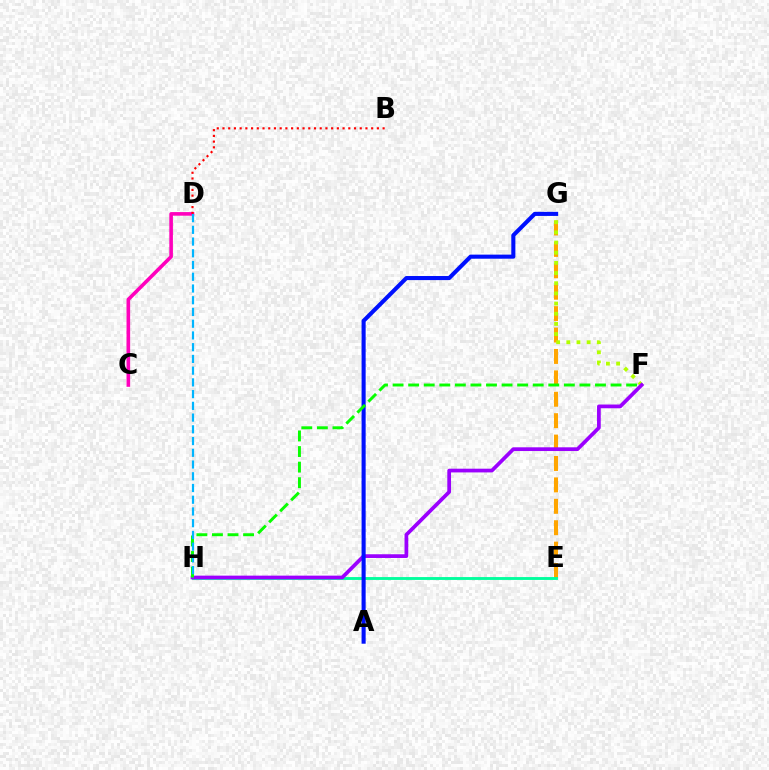{('C', 'D'): [{'color': '#ff00bd', 'line_style': 'solid', 'thickness': 2.6}], ('E', 'G'): [{'color': '#ffa500', 'line_style': 'dashed', 'thickness': 2.91}], ('F', 'G'): [{'color': '#b3ff00', 'line_style': 'dotted', 'thickness': 2.76}], ('E', 'H'): [{'color': '#00ff9d', 'line_style': 'solid', 'thickness': 2.07}], ('B', 'D'): [{'color': '#ff0000', 'line_style': 'dotted', 'thickness': 1.55}], ('F', 'H'): [{'color': '#9b00ff', 'line_style': 'solid', 'thickness': 2.68}, {'color': '#08ff00', 'line_style': 'dashed', 'thickness': 2.12}], ('A', 'G'): [{'color': '#0010ff', 'line_style': 'solid', 'thickness': 2.94}], ('D', 'H'): [{'color': '#00b5ff', 'line_style': 'dashed', 'thickness': 1.59}]}